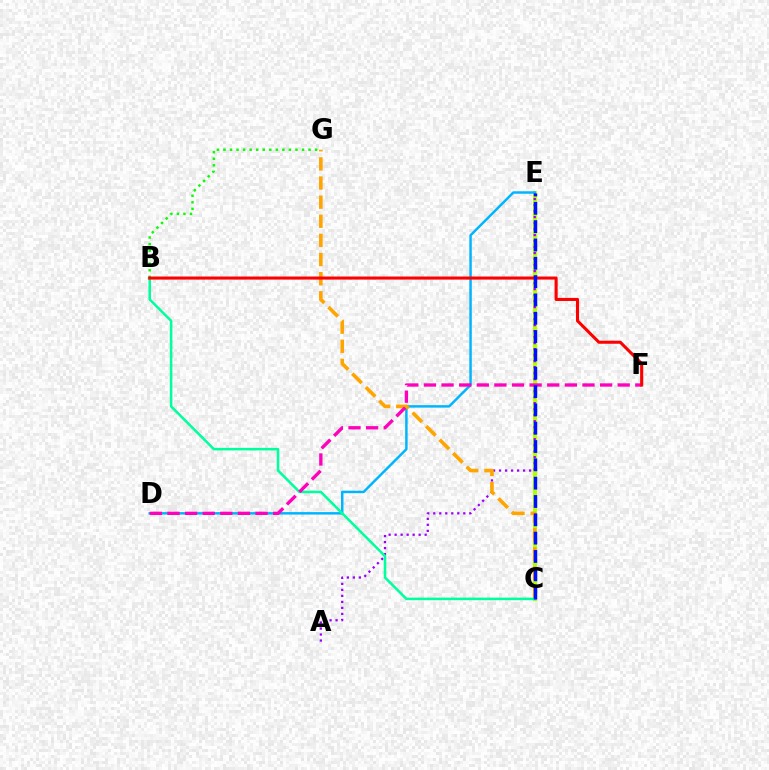{('C', 'E'): [{'color': '#b3ff00', 'line_style': 'solid', 'thickness': 2.96}, {'color': '#0010ff', 'line_style': 'dashed', 'thickness': 2.49}], ('A', 'E'): [{'color': '#9b00ff', 'line_style': 'dotted', 'thickness': 1.63}], ('D', 'E'): [{'color': '#00b5ff', 'line_style': 'solid', 'thickness': 1.78}], ('B', 'G'): [{'color': '#08ff00', 'line_style': 'dotted', 'thickness': 1.78}], ('C', 'G'): [{'color': '#ffa500', 'line_style': 'dashed', 'thickness': 2.6}], ('B', 'C'): [{'color': '#00ff9d', 'line_style': 'solid', 'thickness': 1.83}], ('D', 'F'): [{'color': '#ff00bd', 'line_style': 'dashed', 'thickness': 2.39}], ('B', 'F'): [{'color': '#ff0000', 'line_style': 'solid', 'thickness': 2.21}]}